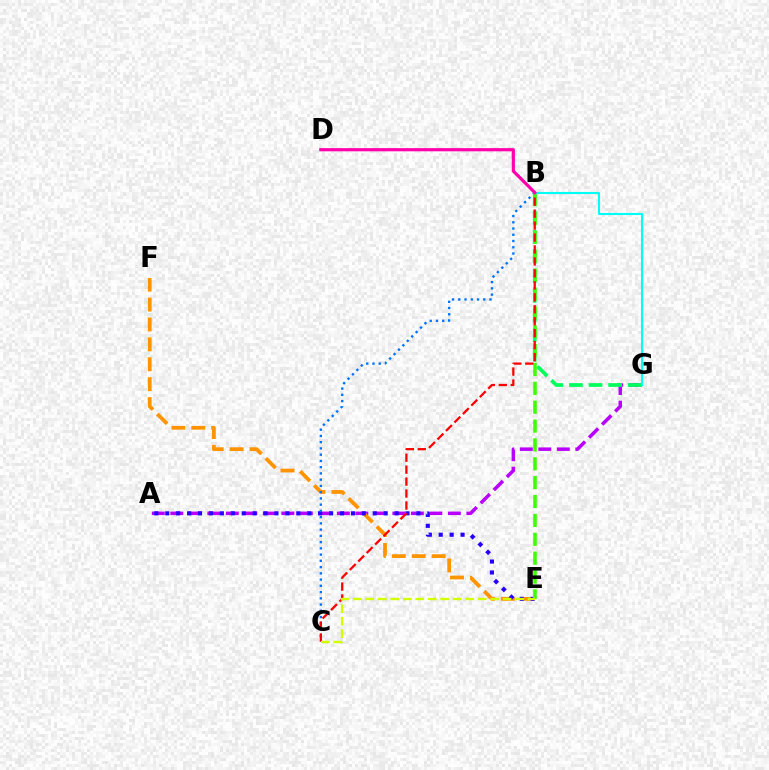{('A', 'G'): [{'color': '#b900ff', 'line_style': 'dashed', 'thickness': 2.51}], ('B', 'G'): [{'color': '#00ff5c', 'line_style': 'dashed', 'thickness': 2.67}, {'color': '#00fff6', 'line_style': 'solid', 'thickness': 1.51}], ('E', 'F'): [{'color': '#ff9400', 'line_style': 'dashed', 'thickness': 2.7}], ('A', 'E'): [{'color': '#2500ff', 'line_style': 'dotted', 'thickness': 2.97}], ('B', 'C'): [{'color': '#0074ff', 'line_style': 'dotted', 'thickness': 1.7}, {'color': '#ff0000', 'line_style': 'dashed', 'thickness': 1.62}], ('B', 'E'): [{'color': '#3dff00', 'line_style': 'dashed', 'thickness': 2.56}], ('C', 'E'): [{'color': '#d1ff00', 'line_style': 'dashed', 'thickness': 1.7}], ('B', 'D'): [{'color': '#ff00ac', 'line_style': 'solid', 'thickness': 2.28}]}